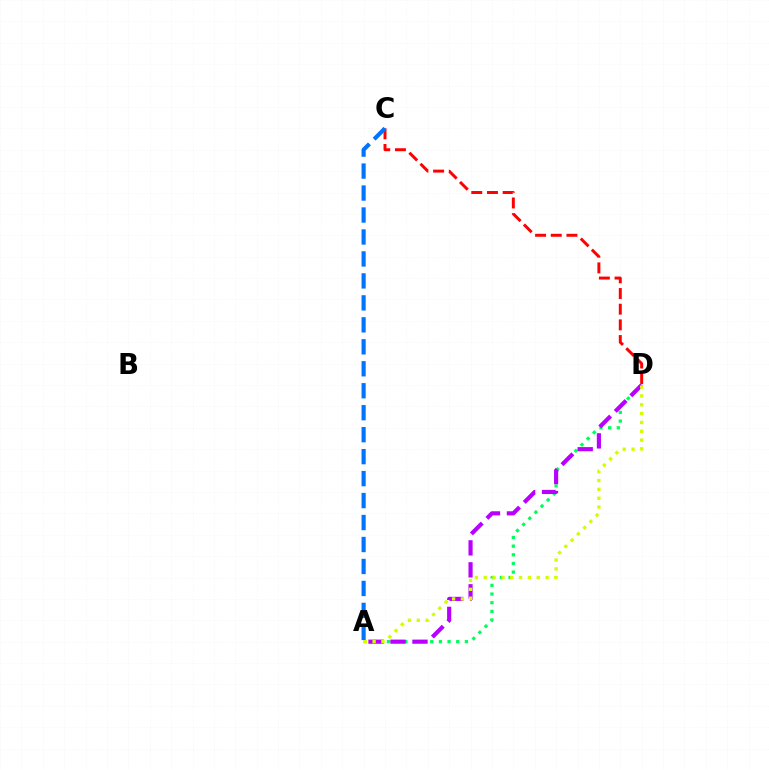{('C', 'D'): [{'color': '#ff0000', 'line_style': 'dashed', 'thickness': 2.13}], ('A', 'D'): [{'color': '#00ff5c', 'line_style': 'dotted', 'thickness': 2.35}, {'color': '#b900ff', 'line_style': 'dashed', 'thickness': 2.98}, {'color': '#d1ff00', 'line_style': 'dotted', 'thickness': 2.4}], ('A', 'C'): [{'color': '#0074ff', 'line_style': 'dashed', 'thickness': 2.98}]}